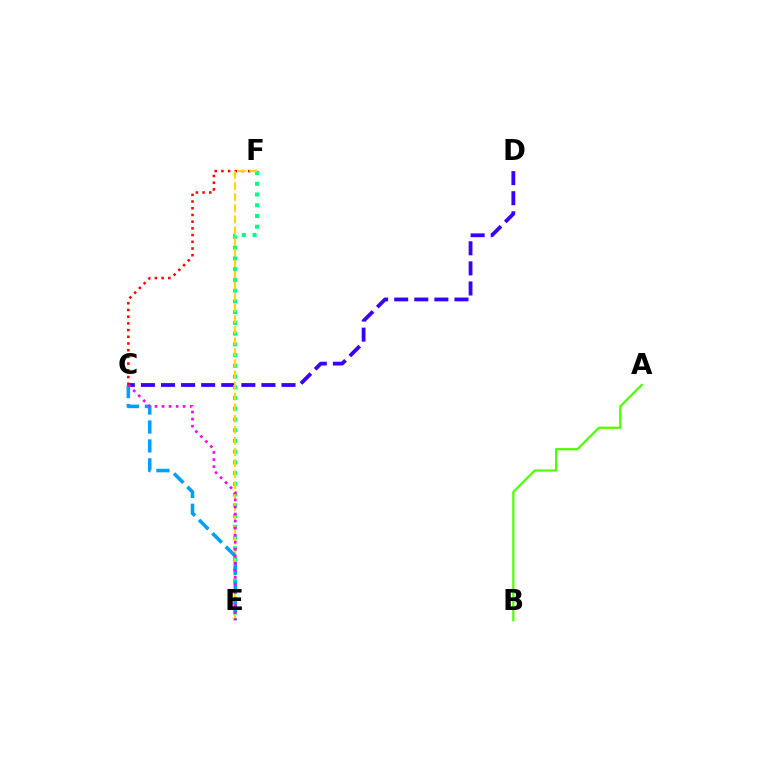{('A', 'B'): [{'color': '#4fff00', 'line_style': 'solid', 'thickness': 1.59}], ('C', 'D'): [{'color': '#3700ff', 'line_style': 'dashed', 'thickness': 2.73}], ('C', 'F'): [{'color': '#ff0000', 'line_style': 'dotted', 'thickness': 1.82}], ('E', 'F'): [{'color': '#00ff86', 'line_style': 'dotted', 'thickness': 2.92}, {'color': '#ffd500', 'line_style': 'dashed', 'thickness': 1.5}], ('C', 'E'): [{'color': '#009eff', 'line_style': 'dashed', 'thickness': 2.57}, {'color': '#ff00ed', 'line_style': 'dotted', 'thickness': 1.91}]}